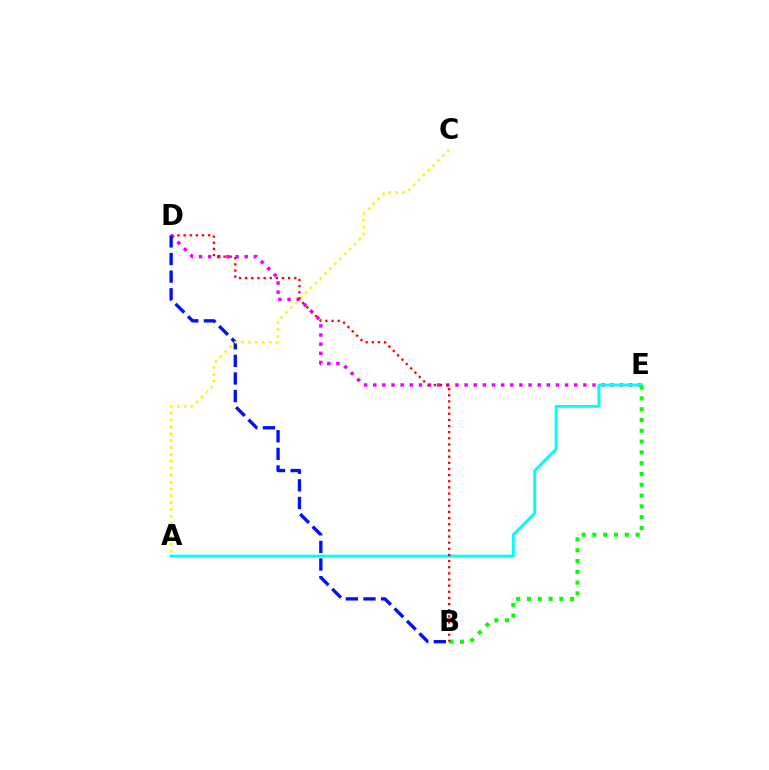{('D', 'E'): [{'color': '#ee00ff', 'line_style': 'dotted', 'thickness': 2.48}], ('B', 'D'): [{'color': '#0010ff', 'line_style': 'dashed', 'thickness': 2.39}, {'color': '#ff0000', 'line_style': 'dotted', 'thickness': 1.67}], ('A', 'E'): [{'color': '#00fff6', 'line_style': 'solid', 'thickness': 2.09}], ('B', 'E'): [{'color': '#08ff00', 'line_style': 'dotted', 'thickness': 2.93}], ('A', 'C'): [{'color': '#fcf500', 'line_style': 'dotted', 'thickness': 1.87}]}